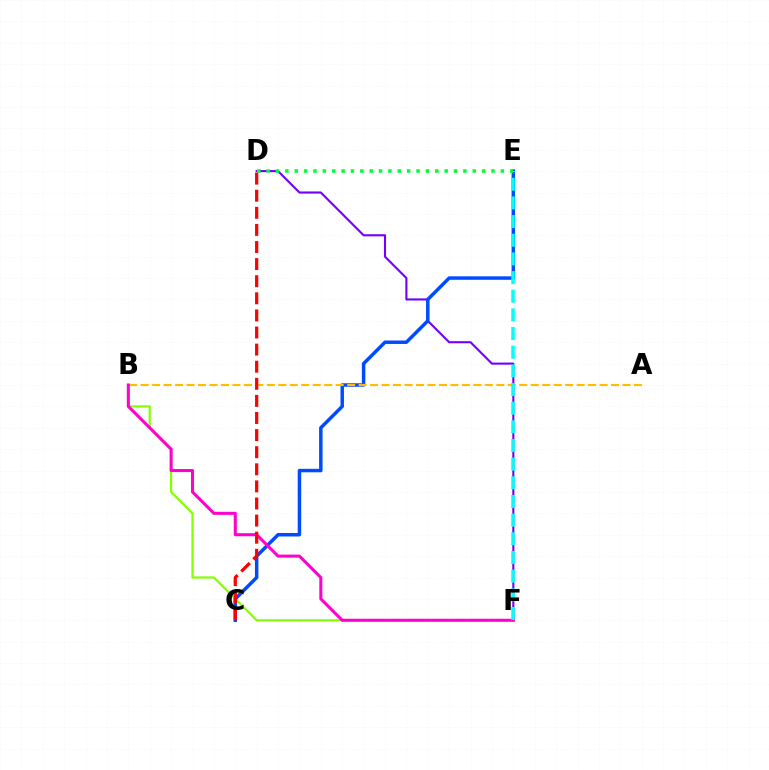{('D', 'F'): [{'color': '#7200ff', 'line_style': 'solid', 'thickness': 1.51}], ('B', 'F'): [{'color': '#84ff00', 'line_style': 'solid', 'thickness': 1.58}, {'color': '#ff00cf', 'line_style': 'solid', 'thickness': 2.19}], ('C', 'E'): [{'color': '#004bff', 'line_style': 'solid', 'thickness': 2.5}], ('A', 'B'): [{'color': '#ffbd00', 'line_style': 'dashed', 'thickness': 1.56}], ('E', 'F'): [{'color': '#00fff6', 'line_style': 'dashed', 'thickness': 2.54}], ('D', 'E'): [{'color': '#00ff39', 'line_style': 'dotted', 'thickness': 2.55}], ('C', 'D'): [{'color': '#ff0000', 'line_style': 'dashed', 'thickness': 2.32}]}